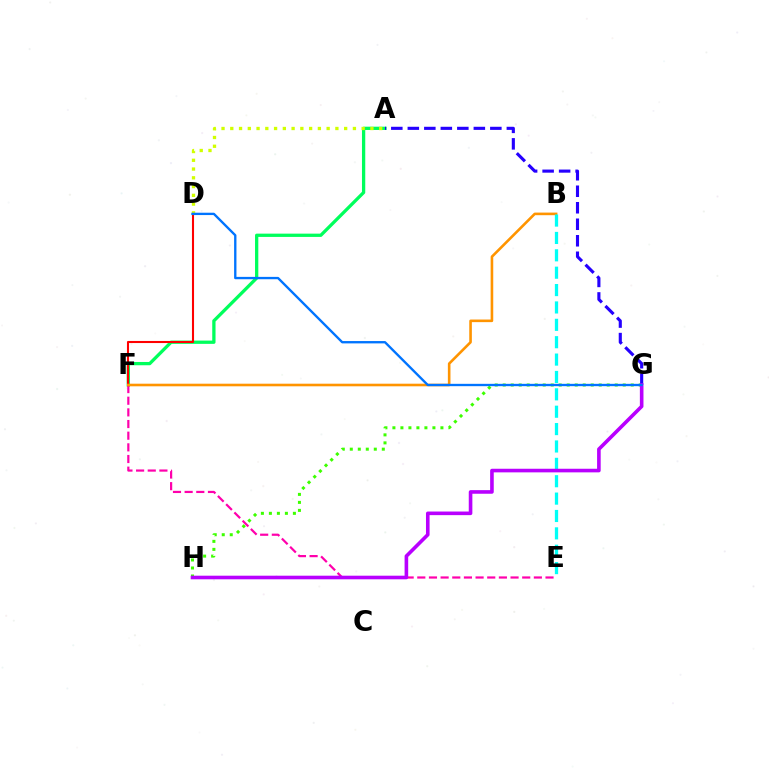{('A', 'F'): [{'color': '#00ff5c', 'line_style': 'solid', 'thickness': 2.36}], ('G', 'H'): [{'color': '#3dff00', 'line_style': 'dotted', 'thickness': 2.17}, {'color': '#b900ff', 'line_style': 'solid', 'thickness': 2.6}], ('E', 'F'): [{'color': '#ff00ac', 'line_style': 'dashed', 'thickness': 1.58}], ('D', 'F'): [{'color': '#ff0000', 'line_style': 'solid', 'thickness': 1.5}], ('B', 'F'): [{'color': '#ff9400', 'line_style': 'solid', 'thickness': 1.88}], ('A', 'G'): [{'color': '#2500ff', 'line_style': 'dashed', 'thickness': 2.24}], ('B', 'E'): [{'color': '#00fff6', 'line_style': 'dashed', 'thickness': 2.36}], ('A', 'D'): [{'color': '#d1ff00', 'line_style': 'dotted', 'thickness': 2.38}], ('D', 'G'): [{'color': '#0074ff', 'line_style': 'solid', 'thickness': 1.69}]}